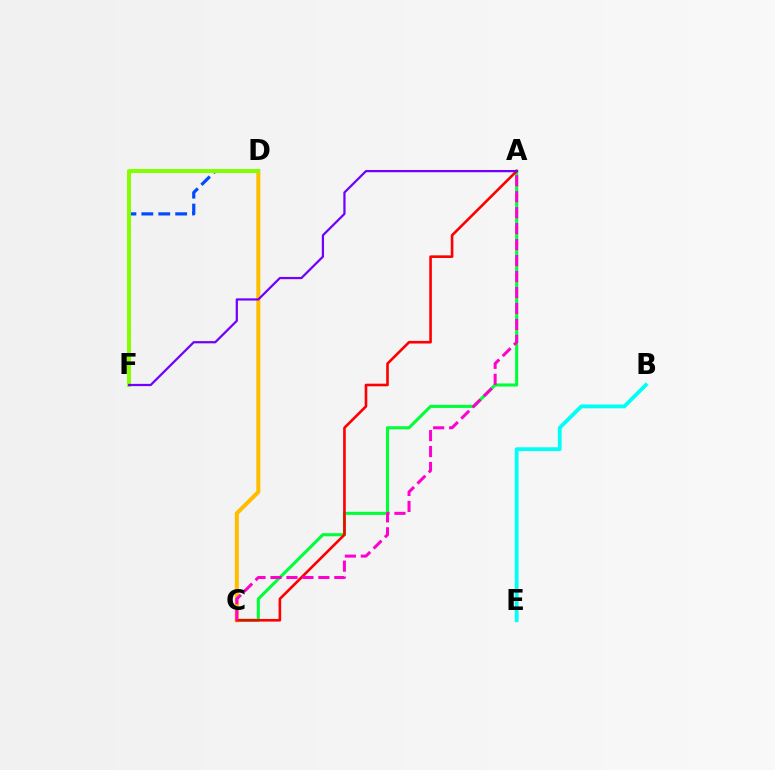{('A', 'C'): [{'color': '#00ff39', 'line_style': 'solid', 'thickness': 2.22}, {'color': '#ff0000', 'line_style': 'solid', 'thickness': 1.89}, {'color': '#ff00cf', 'line_style': 'dashed', 'thickness': 2.17}], ('C', 'D'): [{'color': '#ffbd00', 'line_style': 'solid', 'thickness': 2.9}], ('D', 'F'): [{'color': '#004bff', 'line_style': 'dashed', 'thickness': 2.3}, {'color': '#84ff00', 'line_style': 'solid', 'thickness': 2.86}], ('B', 'E'): [{'color': '#00fff6', 'line_style': 'solid', 'thickness': 2.75}], ('A', 'F'): [{'color': '#7200ff', 'line_style': 'solid', 'thickness': 1.61}]}